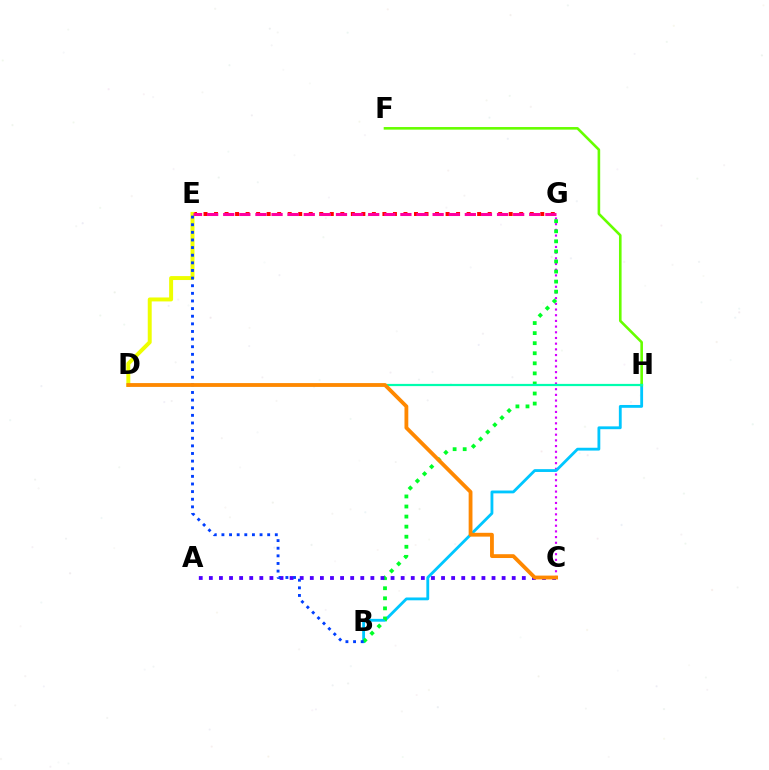{('C', 'G'): [{'color': '#d600ff', 'line_style': 'dotted', 'thickness': 1.55}], ('E', 'G'): [{'color': '#ff0000', 'line_style': 'dotted', 'thickness': 2.86}, {'color': '#ff00a0', 'line_style': 'dashed', 'thickness': 2.19}], ('B', 'H'): [{'color': '#00c7ff', 'line_style': 'solid', 'thickness': 2.04}], ('D', 'E'): [{'color': '#eeff00', 'line_style': 'solid', 'thickness': 2.85}], ('F', 'H'): [{'color': '#66ff00', 'line_style': 'solid', 'thickness': 1.88}], ('B', 'G'): [{'color': '#00ff27', 'line_style': 'dotted', 'thickness': 2.73}], ('A', 'C'): [{'color': '#4f00ff', 'line_style': 'dotted', 'thickness': 2.74}], ('D', 'H'): [{'color': '#00ffaf', 'line_style': 'solid', 'thickness': 1.6}], ('B', 'E'): [{'color': '#003fff', 'line_style': 'dotted', 'thickness': 2.07}], ('C', 'D'): [{'color': '#ff8800', 'line_style': 'solid', 'thickness': 2.75}]}